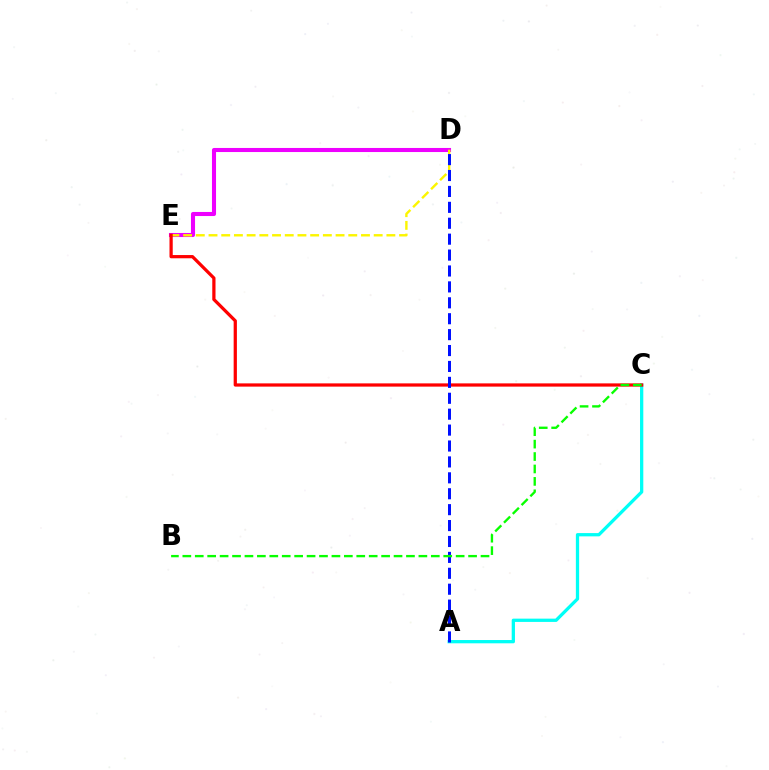{('D', 'E'): [{'color': '#ee00ff', 'line_style': 'solid', 'thickness': 2.93}, {'color': '#fcf500', 'line_style': 'dashed', 'thickness': 1.73}], ('A', 'C'): [{'color': '#00fff6', 'line_style': 'solid', 'thickness': 2.36}], ('C', 'E'): [{'color': '#ff0000', 'line_style': 'solid', 'thickness': 2.33}], ('A', 'D'): [{'color': '#0010ff', 'line_style': 'dashed', 'thickness': 2.16}], ('B', 'C'): [{'color': '#08ff00', 'line_style': 'dashed', 'thickness': 1.69}]}